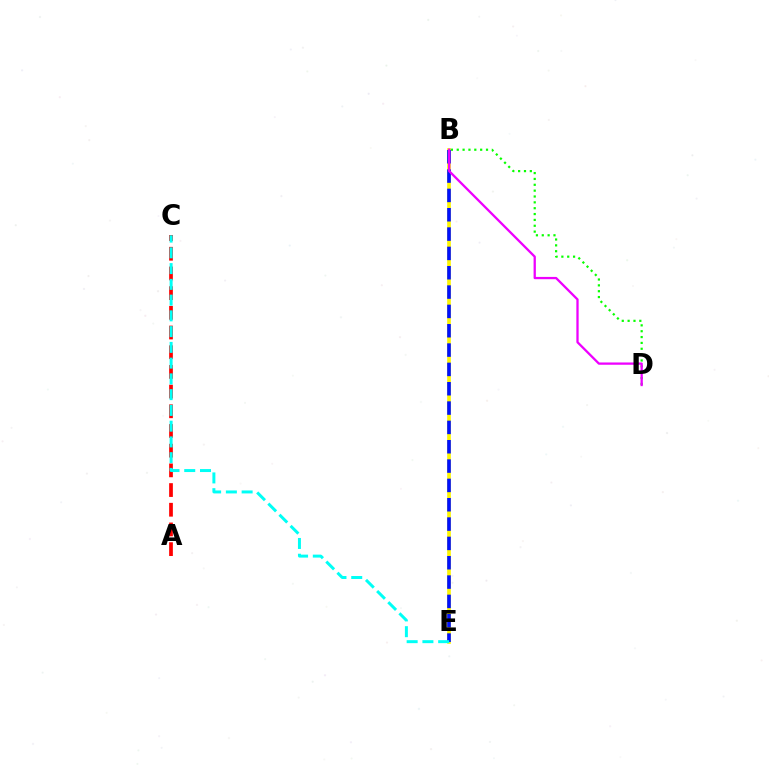{('B', 'E'): [{'color': '#fcf500', 'line_style': 'solid', 'thickness': 2.63}, {'color': '#0010ff', 'line_style': 'dashed', 'thickness': 2.63}], ('A', 'C'): [{'color': '#ff0000', 'line_style': 'dashed', 'thickness': 2.68}], ('B', 'D'): [{'color': '#08ff00', 'line_style': 'dotted', 'thickness': 1.59}, {'color': '#ee00ff', 'line_style': 'solid', 'thickness': 1.65}], ('C', 'E'): [{'color': '#00fff6', 'line_style': 'dashed', 'thickness': 2.14}]}